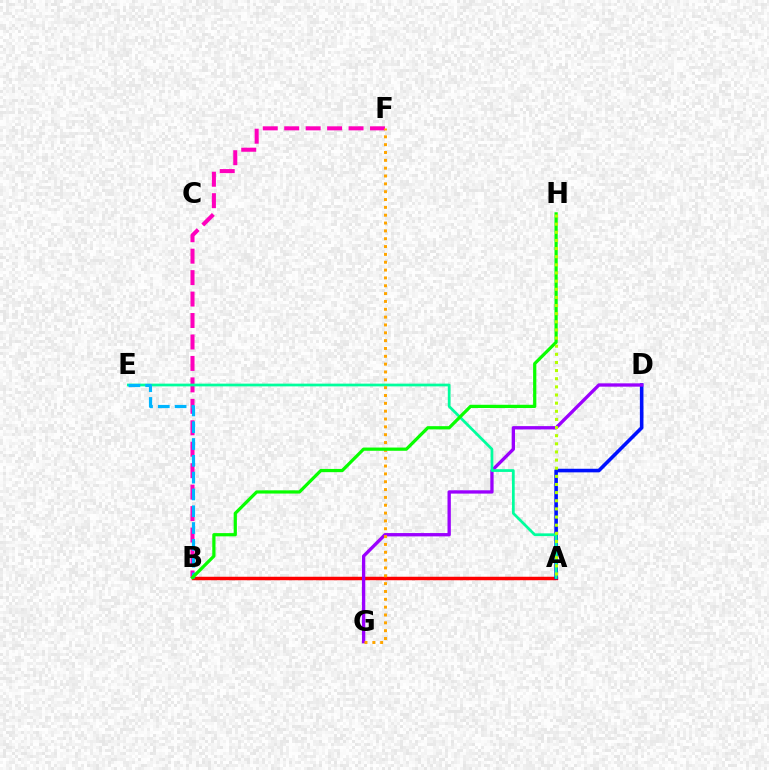{('A', 'B'): [{'color': '#ff0000', 'line_style': 'solid', 'thickness': 2.5}], ('A', 'D'): [{'color': '#0010ff', 'line_style': 'solid', 'thickness': 2.58}], ('B', 'F'): [{'color': '#ff00bd', 'line_style': 'dashed', 'thickness': 2.91}], ('D', 'G'): [{'color': '#9b00ff', 'line_style': 'solid', 'thickness': 2.39}], ('A', 'E'): [{'color': '#00ff9d', 'line_style': 'solid', 'thickness': 1.97}], ('B', 'E'): [{'color': '#00b5ff', 'line_style': 'dashed', 'thickness': 2.28}], ('F', 'G'): [{'color': '#ffa500', 'line_style': 'dotted', 'thickness': 2.13}], ('B', 'H'): [{'color': '#08ff00', 'line_style': 'solid', 'thickness': 2.32}], ('A', 'H'): [{'color': '#b3ff00', 'line_style': 'dotted', 'thickness': 2.21}]}